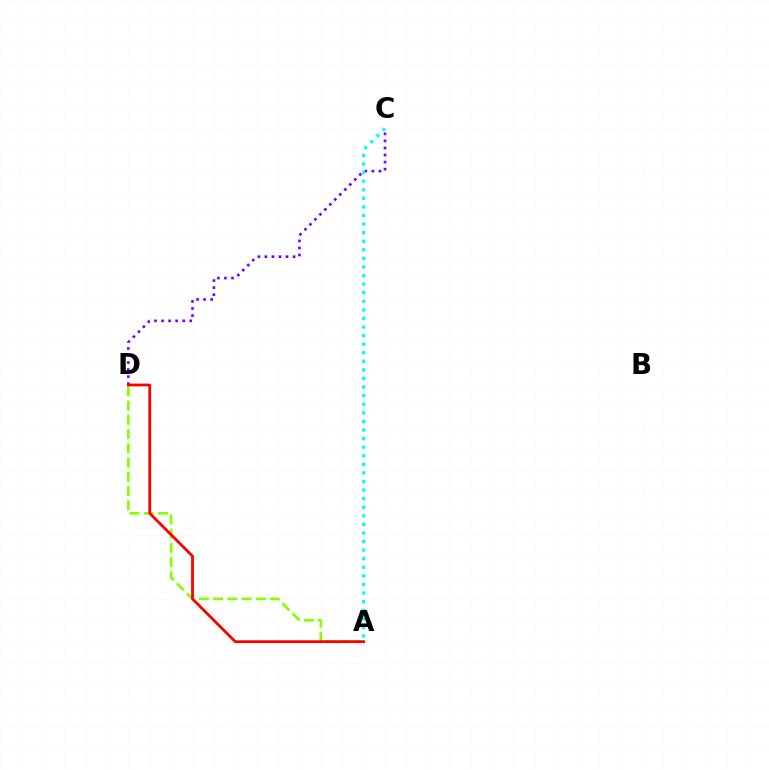{('C', 'D'): [{'color': '#7200ff', 'line_style': 'dotted', 'thickness': 1.91}], ('A', 'D'): [{'color': '#84ff00', 'line_style': 'dashed', 'thickness': 1.93}, {'color': '#ff0000', 'line_style': 'solid', 'thickness': 2.01}], ('A', 'C'): [{'color': '#00fff6', 'line_style': 'dotted', 'thickness': 2.33}]}